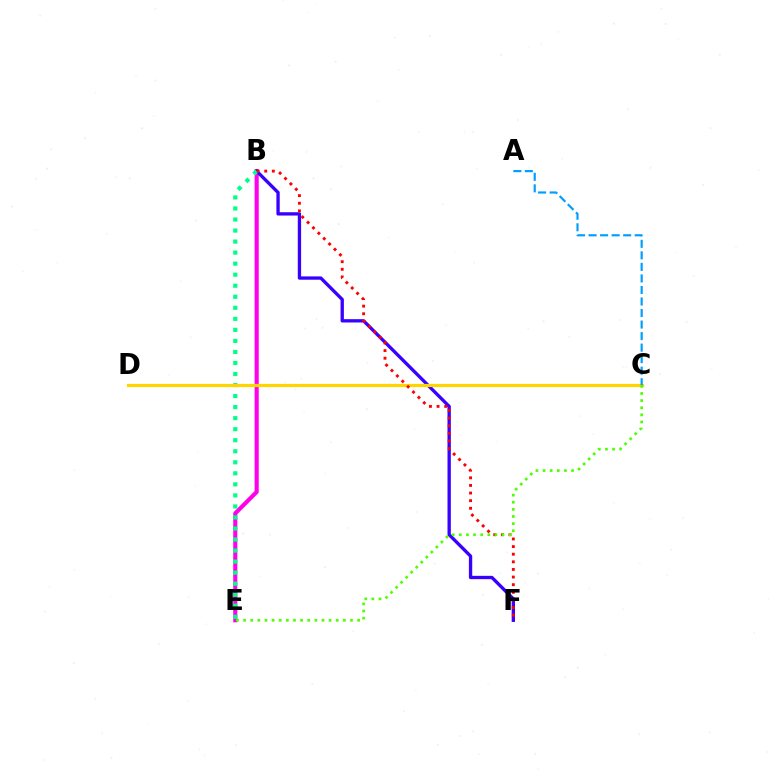{('B', 'E'): [{'color': '#ff00ed', 'line_style': 'solid', 'thickness': 2.96}, {'color': '#00ff86', 'line_style': 'dotted', 'thickness': 3.0}], ('B', 'F'): [{'color': '#3700ff', 'line_style': 'solid', 'thickness': 2.39}, {'color': '#ff0000', 'line_style': 'dotted', 'thickness': 2.07}], ('C', 'D'): [{'color': '#ffd500', 'line_style': 'solid', 'thickness': 2.32}], ('A', 'C'): [{'color': '#009eff', 'line_style': 'dashed', 'thickness': 1.57}], ('C', 'E'): [{'color': '#4fff00', 'line_style': 'dotted', 'thickness': 1.94}]}